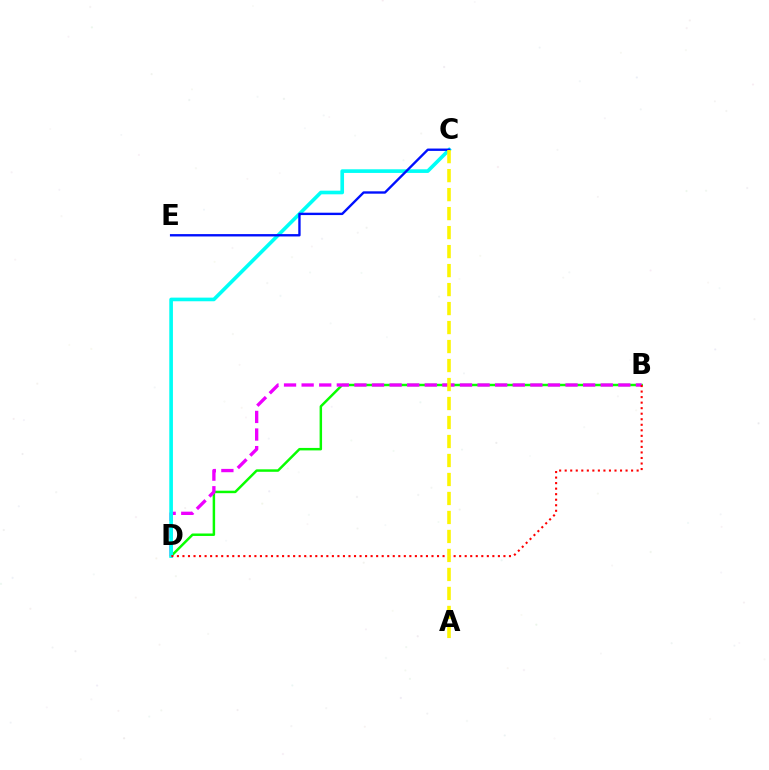{('B', 'D'): [{'color': '#08ff00', 'line_style': 'solid', 'thickness': 1.78}, {'color': '#ee00ff', 'line_style': 'dashed', 'thickness': 2.39}, {'color': '#ff0000', 'line_style': 'dotted', 'thickness': 1.5}], ('C', 'D'): [{'color': '#00fff6', 'line_style': 'solid', 'thickness': 2.62}], ('C', 'E'): [{'color': '#0010ff', 'line_style': 'solid', 'thickness': 1.7}], ('A', 'C'): [{'color': '#fcf500', 'line_style': 'dashed', 'thickness': 2.58}]}